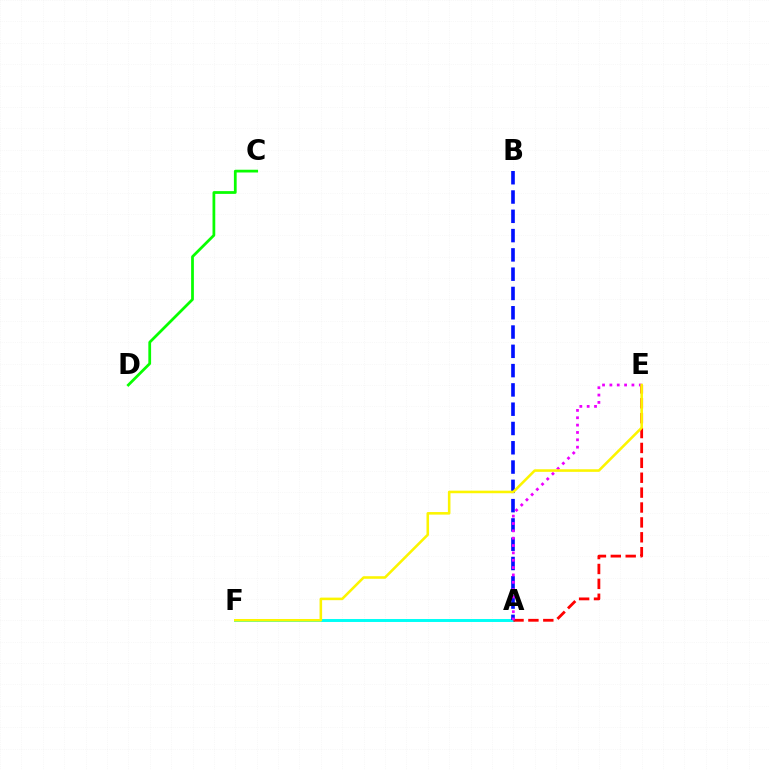{('C', 'D'): [{'color': '#08ff00', 'line_style': 'solid', 'thickness': 1.98}], ('A', 'F'): [{'color': '#00fff6', 'line_style': 'solid', 'thickness': 2.12}], ('A', 'E'): [{'color': '#ff0000', 'line_style': 'dashed', 'thickness': 2.02}, {'color': '#ee00ff', 'line_style': 'dotted', 'thickness': 2.0}], ('A', 'B'): [{'color': '#0010ff', 'line_style': 'dashed', 'thickness': 2.62}], ('E', 'F'): [{'color': '#fcf500', 'line_style': 'solid', 'thickness': 1.85}]}